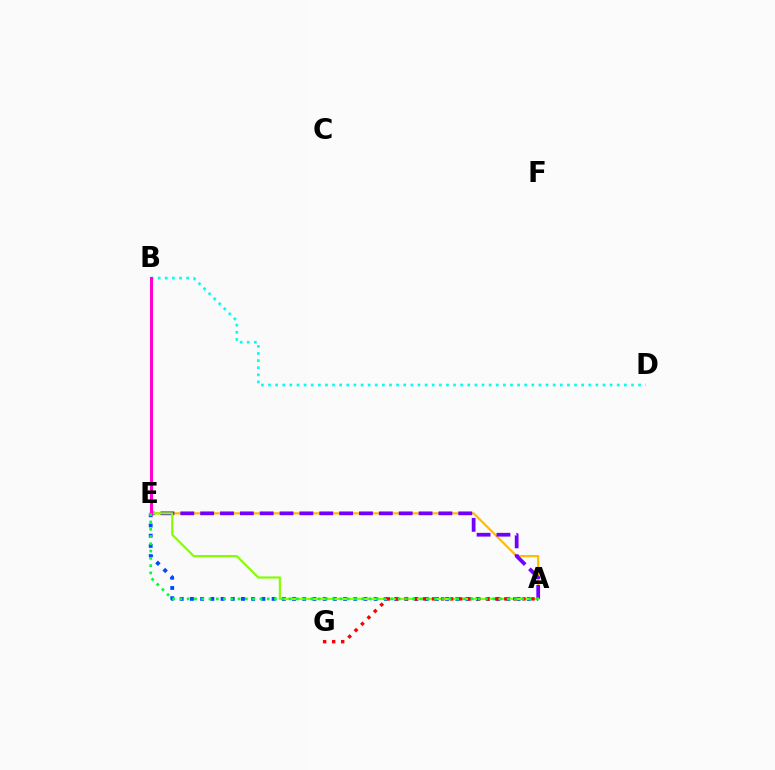{('A', 'E'): [{'color': '#004bff', 'line_style': 'dotted', 'thickness': 2.77}, {'color': '#ffbd00', 'line_style': 'solid', 'thickness': 1.6}, {'color': '#7200ff', 'line_style': 'dashed', 'thickness': 2.7}, {'color': '#84ff00', 'line_style': 'solid', 'thickness': 1.57}, {'color': '#00ff39', 'line_style': 'dotted', 'thickness': 1.98}], ('B', 'D'): [{'color': '#00fff6', 'line_style': 'dotted', 'thickness': 1.93}], ('B', 'E'): [{'color': '#ff00cf', 'line_style': 'solid', 'thickness': 2.19}], ('A', 'G'): [{'color': '#ff0000', 'line_style': 'dotted', 'thickness': 2.46}]}